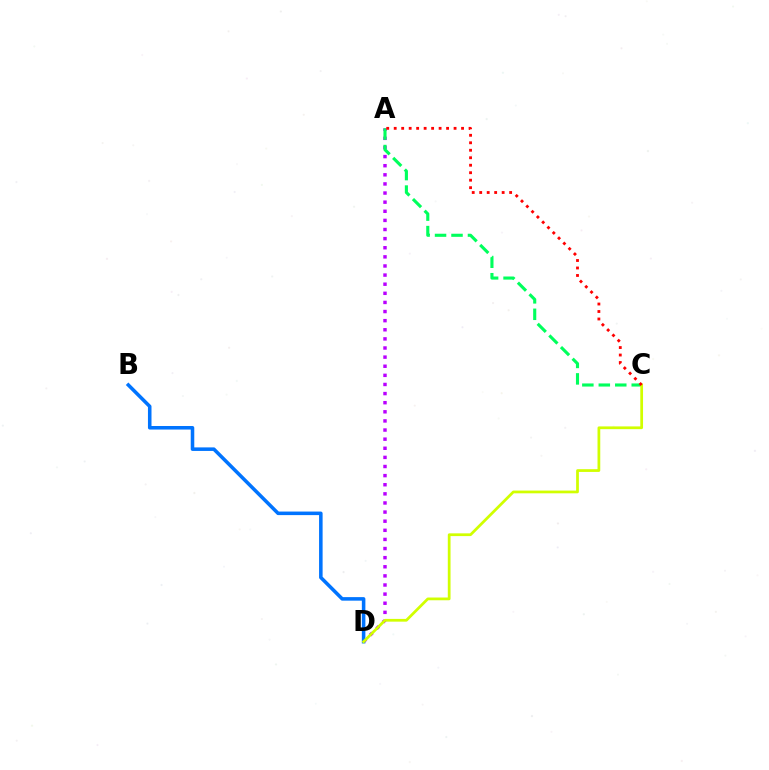{('A', 'D'): [{'color': '#b900ff', 'line_style': 'dotted', 'thickness': 2.48}], ('A', 'C'): [{'color': '#00ff5c', 'line_style': 'dashed', 'thickness': 2.24}, {'color': '#ff0000', 'line_style': 'dotted', 'thickness': 2.03}], ('B', 'D'): [{'color': '#0074ff', 'line_style': 'solid', 'thickness': 2.55}], ('C', 'D'): [{'color': '#d1ff00', 'line_style': 'solid', 'thickness': 1.98}]}